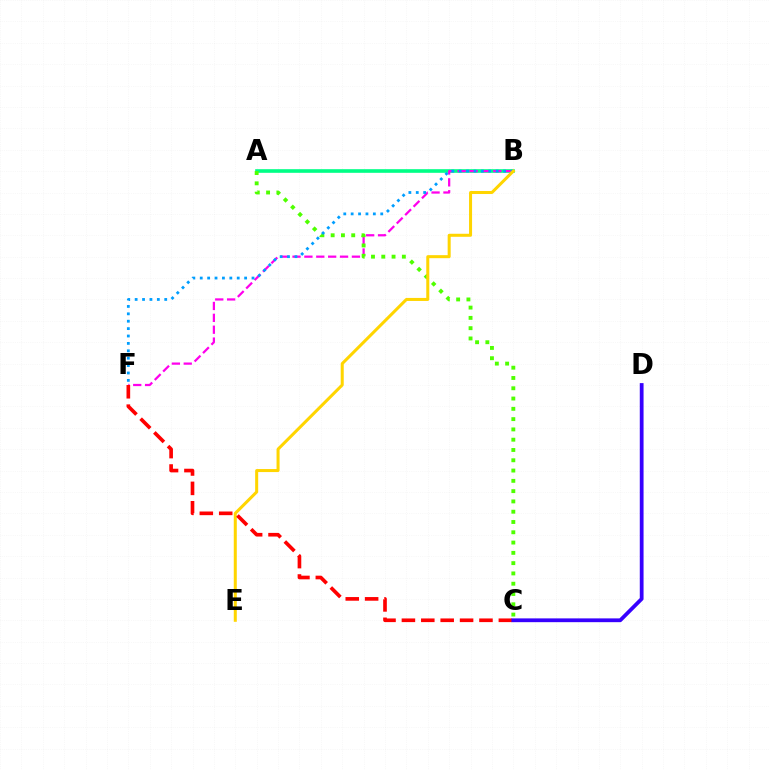{('A', 'B'): [{'color': '#00ff86', 'line_style': 'solid', 'thickness': 2.61}], ('B', 'F'): [{'color': '#ff00ed', 'line_style': 'dashed', 'thickness': 1.61}, {'color': '#009eff', 'line_style': 'dotted', 'thickness': 2.01}], ('A', 'C'): [{'color': '#4fff00', 'line_style': 'dotted', 'thickness': 2.79}], ('B', 'E'): [{'color': '#ffd500', 'line_style': 'solid', 'thickness': 2.18}], ('C', 'F'): [{'color': '#ff0000', 'line_style': 'dashed', 'thickness': 2.63}], ('C', 'D'): [{'color': '#3700ff', 'line_style': 'solid', 'thickness': 2.72}]}